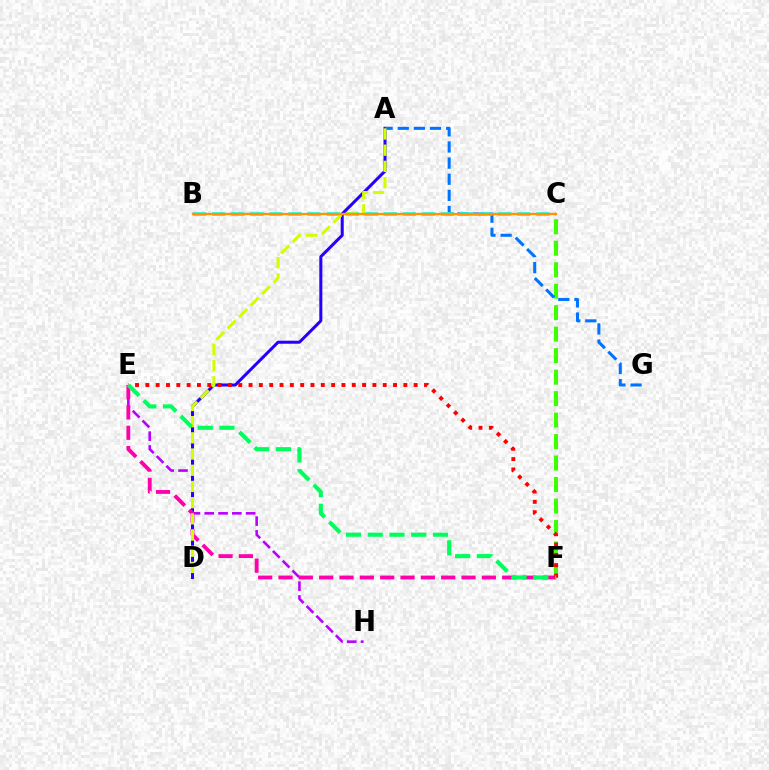{('C', 'F'): [{'color': '#3dff00', 'line_style': 'dashed', 'thickness': 2.92}], ('E', 'H'): [{'color': '#b900ff', 'line_style': 'dashed', 'thickness': 1.87}], ('A', 'D'): [{'color': '#2500ff', 'line_style': 'solid', 'thickness': 2.18}, {'color': '#d1ff00', 'line_style': 'dashed', 'thickness': 2.2}], ('A', 'G'): [{'color': '#0074ff', 'line_style': 'dashed', 'thickness': 2.19}], ('E', 'F'): [{'color': '#ff00ac', 'line_style': 'dashed', 'thickness': 2.76}, {'color': '#ff0000', 'line_style': 'dotted', 'thickness': 2.8}, {'color': '#00ff5c', 'line_style': 'dashed', 'thickness': 2.96}], ('B', 'C'): [{'color': '#00fff6', 'line_style': 'dashed', 'thickness': 2.59}, {'color': '#ff9400', 'line_style': 'solid', 'thickness': 1.68}]}